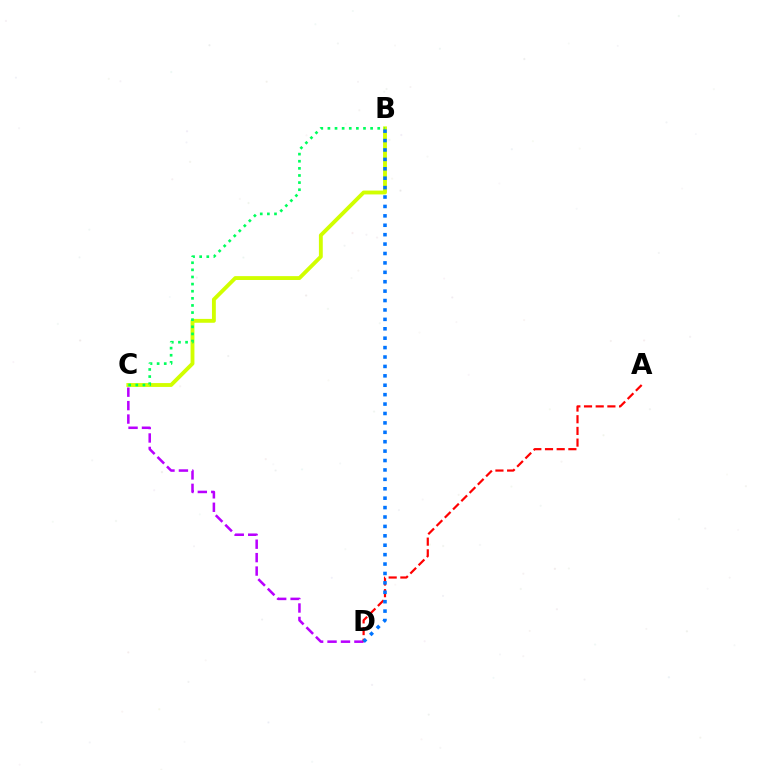{('C', 'D'): [{'color': '#b900ff', 'line_style': 'dashed', 'thickness': 1.83}], ('A', 'D'): [{'color': '#ff0000', 'line_style': 'dashed', 'thickness': 1.59}], ('B', 'C'): [{'color': '#d1ff00', 'line_style': 'solid', 'thickness': 2.78}, {'color': '#00ff5c', 'line_style': 'dotted', 'thickness': 1.93}], ('B', 'D'): [{'color': '#0074ff', 'line_style': 'dotted', 'thickness': 2.56}]}